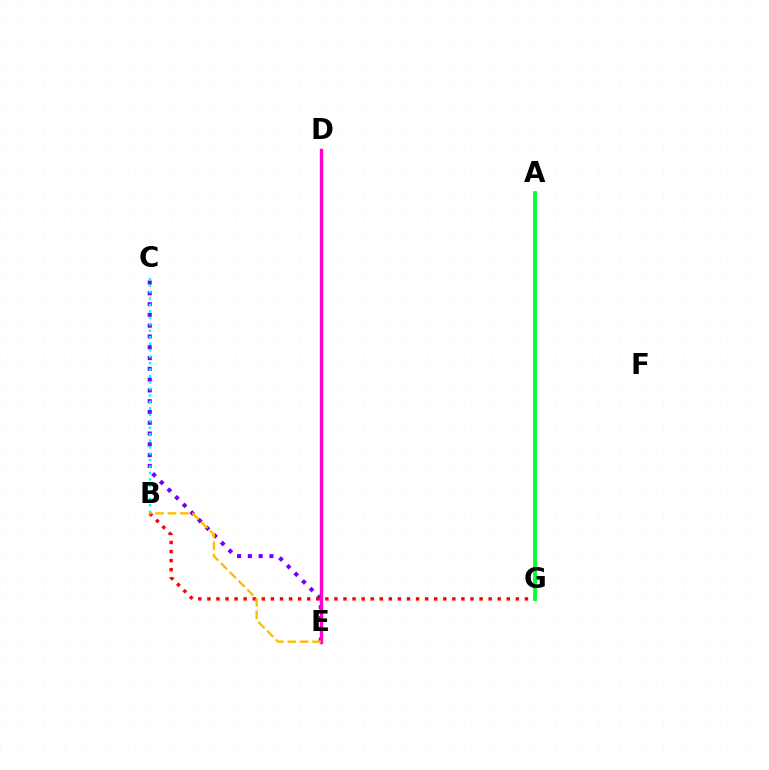{('C', 'E'): [{'color': '#7200ff', 'line_style': 'dotted', 'thickness': 2.93}], ('A', 'G'): [{'color': '#004bff', 'line_style': 'dotted', 'thickness': 1.58}, {'color': '#84ff00', 'line_style': 'solid', 'thickness': 1.84}, {'color': '#00ff39', 'line_style': 'solid', 'thickness': 2.71}], ('B', 'C'): [{'color': '#00fff6', 'line_style': 'dotted', 'thickness': 1.76}], ('D', 'E'): [{'color': '#ff00cf', 'line_style': 'solid', 'thickness': 2.41}], ('B', 'G'): [{'color': '#ff0000', 'line_style': 'dotted', 'thickness': 2.47}], ('B', 'E'): [{'color': '#ffbd00', 'line_style': 'dashed', 'thickness': 1.68}]}